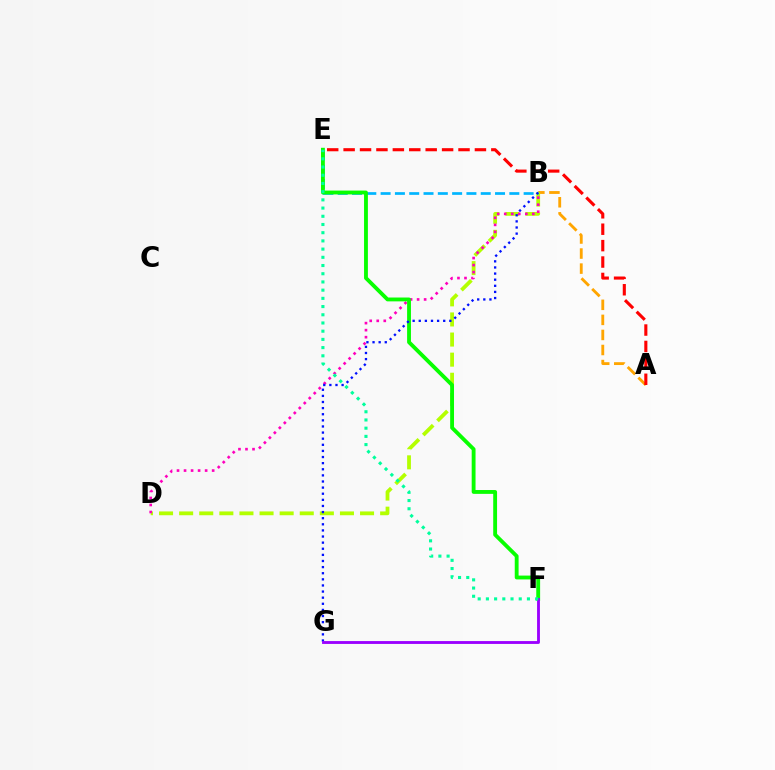{('A', 'B'): [{'color': '#ffa500', 'line_style': 'dashed', 'thickness': 2.05}], ('B', 'D'): [{'color': '#b3ff00', 'line_style': 'dashed', 'thickness': 2.73}, {'color': '#ff00bd', 'line_style': 'dotted', 'thickness': 1.91}], ('B', 'E'): [{'color': '#00b5ff', 'line_style': 'dashed', 'thickness': 1.94}], ('E', 'F'): [{'color': '#08ff00', 'line_style': 'solid', 'thickness': 2.77}, {'color': '#00ff9d', 'line_style': 'dotted', 'thickness': 2.23}], ('B', 'G'): [{'color': '#0010ff', 'line_style': 'dotted', 'thickness': 1.66}], ('A', 'E'): [{'color': '#ff0000', 'line_style': 'dashed', 'thickness': 2.23}], ('F', 'G'): [{'color': '#9b00ff', 'line_style': 'solid', 'thickness': 2.05}]}